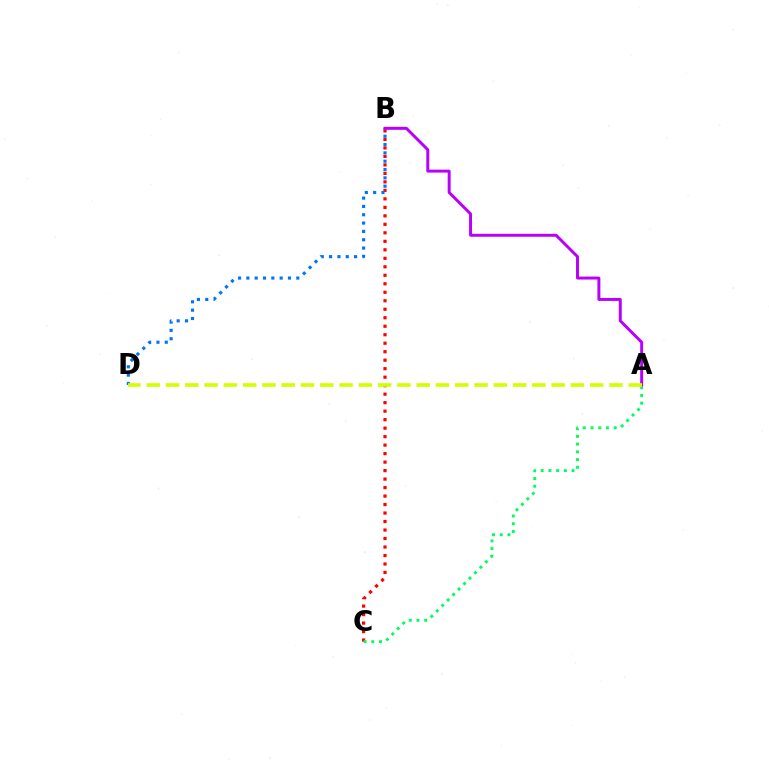{('B', 'C'): [{'color': '#ff0000', 'line_style': 'dotted', 'thickness': 2.31}], ('A', 'C'): [{'color': '#00ff5c', 'line_style': 'dotted', 'thickness': 2.1}], ('B', 'D'): [{'color': '#0074ff', 'line_style': 'dotted', 'thickness': 2.26}], ('A', 'B'): [{'color': '#b900ff', 'line_style': 'solid', 'thickness': 2.13}], ('A', 'D'): [{'color': '#d1ff00', 'line_style': 'dashed', 'thickness': 2.62}]}